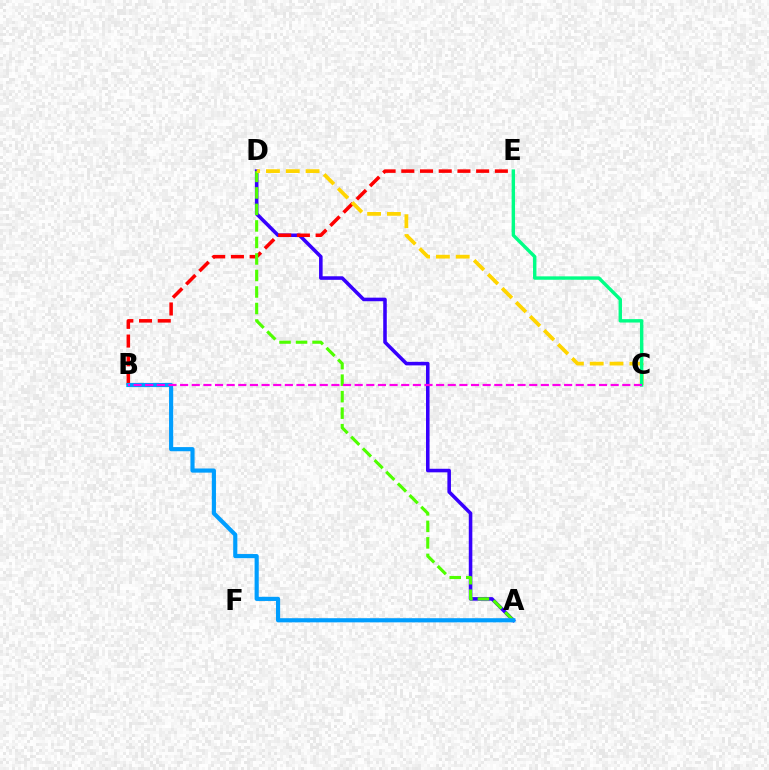{('A', 'D'): [{'color': '#3700ff', 'line_style': 'solid', 'thickness': 2.57}, {'color': '#4fff00', 'line_style': 'dashed', 'thickness': 2.24}], ('B', 'E'): [{'color': '#ff0000', 'line_style': 'dashed', 'thickness': 2.54}], ('A', 'B'): [{'color': '#009eff', 'line_style': 'solid', 'thickness': 2.98}], ('C', 'D'): [{'color': '#ffd500', 'line_style': 'dashed', 'thickness': 2.69}], ('C', 'E'): [{'color': '#00ff86', 'line_style': 'solid', 'thickness': 2.45}], ('B', 'C'): [{'color': '#ff00ed', 'line_style': 'dashed', 'thickness': 1.58}]}